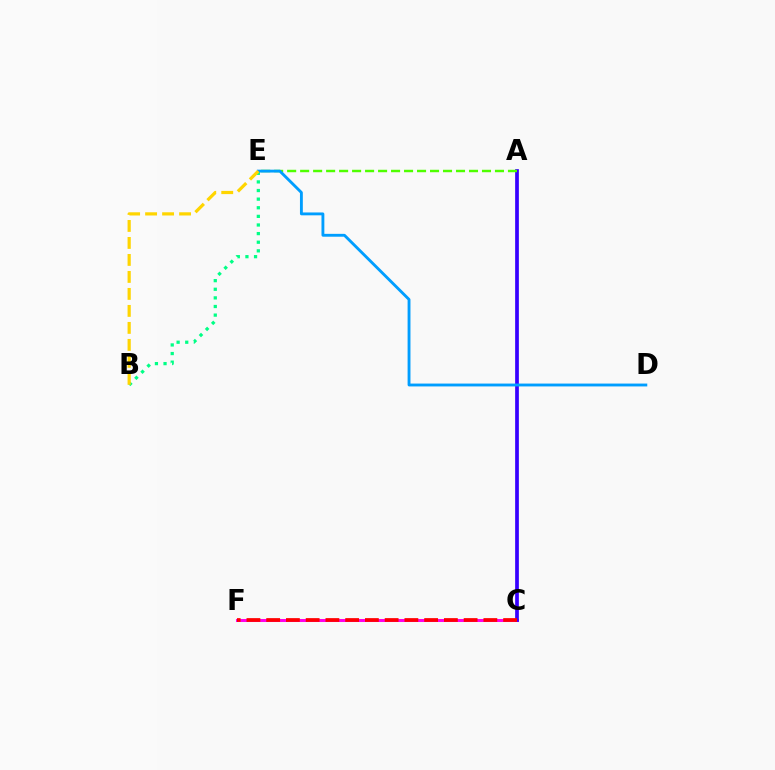{('C', 'F'): [{'color': '#ff00ed', 'line_style': 'solid', 'thickness': 2.17}, {'color': '#ff0000', 'line_style': 'dashed', 'thickness': 2.68}], ('A', 'C'): [{'color': '#3700ff', 'line_style': 'solid', 'thickness': 2.67}], ('A', 'E'): [{'color': '#4fff00', 'line_style': 'dashed', 'thickness': 1.76}], ('B', 'E'): [{'color': '#00ff86', 'line_style': 'dotted', 'thickness': 2.34}, {'color': '#ffd500', 'line_style': 'dashed', 'thickness': 2.31}], ('D', 'E'): [{'color': '#009eff', 'line_style': 'solid', 'thickness': 2.06}]}